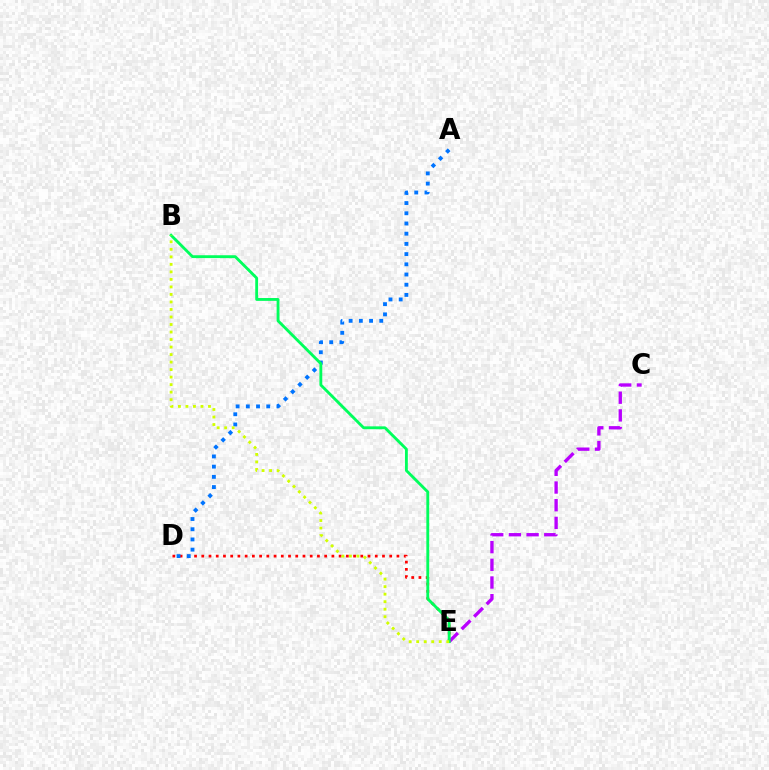{('D', 'E'): [{'color': '#ff0000', 'line_style': 'dotted', 'thickness': 1.96}], ('A', 'D'): [{'color': '#0074ff', 'line_style': 'dotted', 'thickness': 2.77}], ('C', 'E'): [{'color': '#b900ff', 'line_style': 'dashed', 'thickness': 2.4}], ('B', 'E'): [{'color': '#00ff5c', 'line_style': 'solid', 'thickness': 2.05}, {'color': '#d1ff00', 'line_style': 'dotted', 'thickness': 2.04}]}